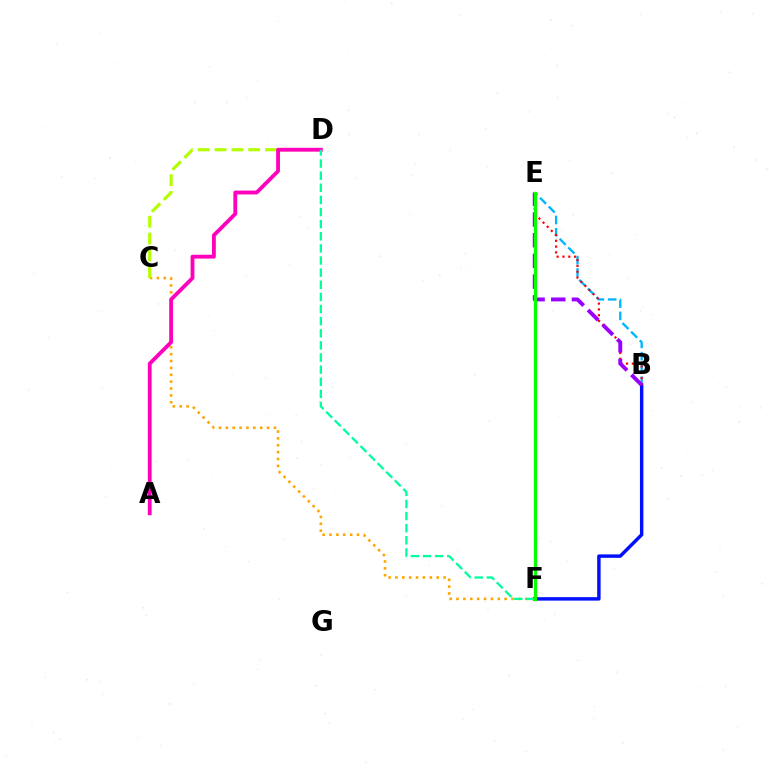{('C', 'F'): [{'color': '#ffa500', 'line_style': 'dotted', 'thickness': 1.87}], ('B', 'F'): [{'color': '#0010ff', 'line_style': 'solid', 'thickness': 2.48}], ('B', 'E'): [{'color': '#00b5ff', 'line_style': 'dashed', 'thickness': 1.67}, {'color': '#ff0000', 'line_style': 'dotted', 'thickness': 1.58}, {'color': '#9b00ff', 'line_style': 'dashed', 'thickness': 2.81}], ('C', 'D'): [{'color': '#b3ff00', 'line_style': 'dashed', 'thickness': 2.29}], ('A', 'D'): [{'color': '#ff00bd', 'line_style': 'solid', 'thickness': 2.75}], ('D', 'F'): [{'color': '#00ff9d', 'line_style': 'dashed', 'thickness': 1.65}], ('E', 'F'): [{'color': '#08ff00', 'line_style': 'solid', 'thickness': 2.35}]}